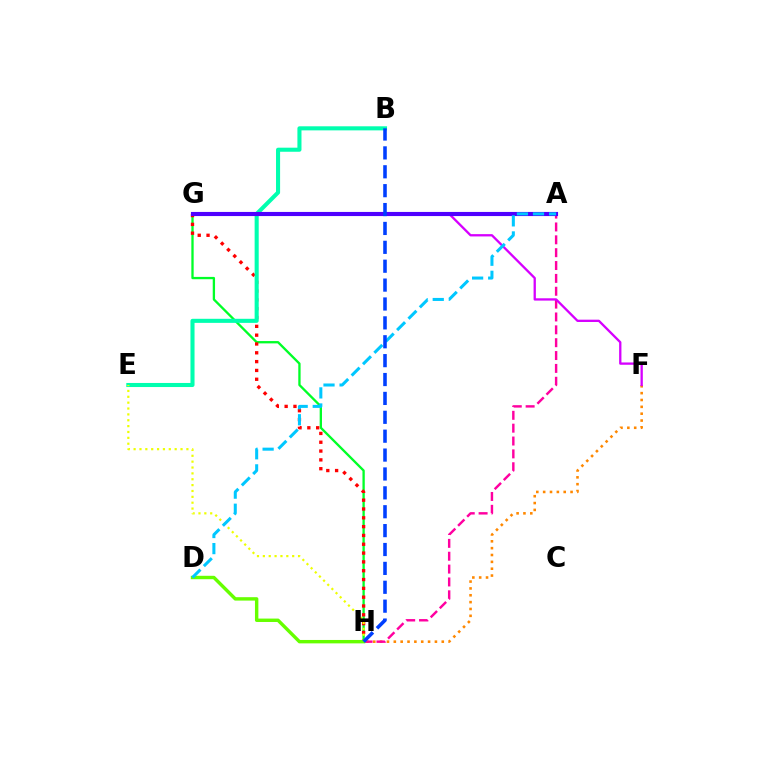{('G', 'H'): [{'color': '#00ff27', 'line_style': 'solid', 'thickness': 1.67}, {'color': '#ff0000', 'line_style': 'dotted', 'thickness': 2.4}], ('F', 'H'): [{'color': '#ff8800', 'line_style': 'dotted', 'thickness': 1.86}], ('A', 'H'): [{'color': '#ff00a0', 'line_style': 'dashed', 'thickness': 1.75}], ('B', 'E'): [{'color': '#00ffaf', 'line_style': 'solid', 'thickness': 2.93}], ('E', 'H'): [{'color': '#eeff00', 'line_style': 'dotted', 'thickness': 1.59}], ('D', 'H'): [{'color': '#66ff00', 'line_style': 'solid', 'thickness': 2.45}], ('F', 'G'): [{'color': '#d600ff', 'line_style': 'solid', 'thickness': 1.66}], ('A', 'G'): [{'color': '#4f00ff', 'line_style': 'solid', 'thickness': 2.97}], ('A', 'D'): [{'color': '#00c7ff', 'line_style': 'dashed', 'thickness': 2.18}], ('B', 'H'): [{'color': '#003fff', 'line_style': 'dashed', 'thickness': 2.57}]}